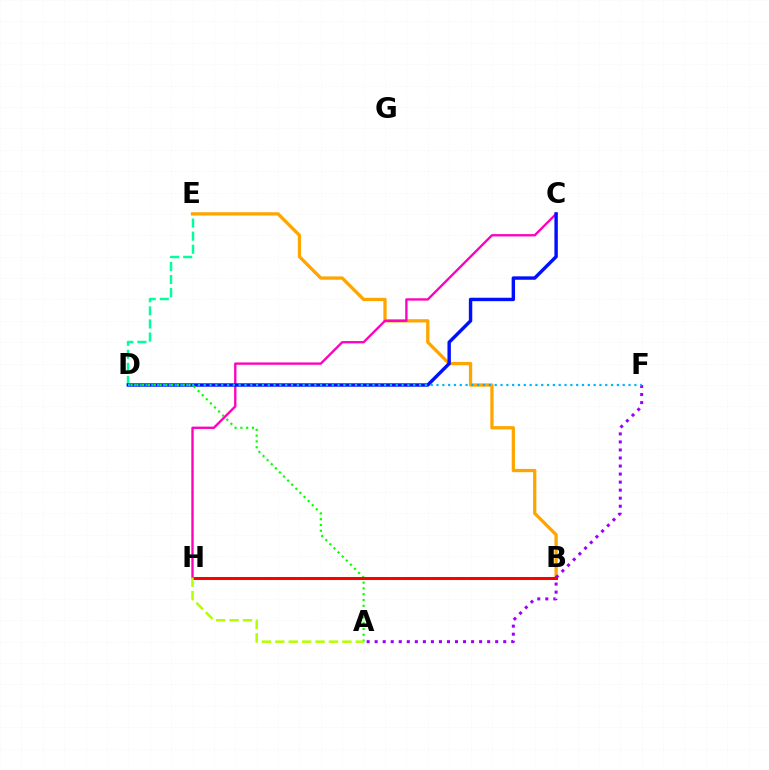{('D', 'E'): [{'color': '#00ff9d', 'line_style': 'dashed', 'thickness': 1.78}], ('B', 'E'): [{'color': '#ffa500', 'line_style': 'solid', 'thickness': 2.36}], ('C', 'H'): [{'color': '#ff00bd', 'line_style': 'solid', 'thickness': 1.68}], ('C', 'D'): [{'color': '#0010ff', 'line_style': 'solid', 'thickness': 2.46}], ('A', 'F'): [{'color': '#9b00ff', 'line_style': 'dotted', 'thickness': 2.18}], ('A', 'D'): [{'color': '#08ff00', 'line_style': 'dotted', 'thickness': 1.57}], ('D', 'F'): [{'color': '#00b5ff', 'line_style': 'dotted', 'thickness': 1.58}], ('B', 'H'): [{'color': '#ff0000', 'line_style': 'solid', 'thickness': 2.18}], ('A', 'H'): [{'color': '#b3ff00', 'line_style': 'dashed', 'thickness': 1.82}]}